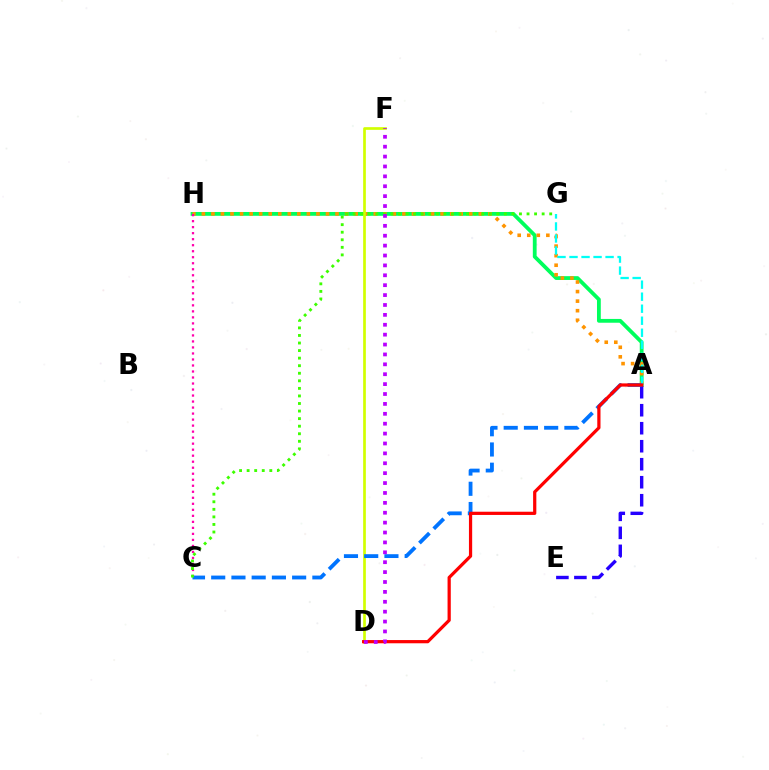{('A', 'H'): [{'color': '#00ff5c', 'line_style': 'solid', 'thickness': 2.74}, {'color': '#ff9400', 'line_style': 'dotted', 'thickness': 2.59}], ('A', 'G'): [{'color': '#00fff6', 'line_style': 'dashed', 'thickness': 1.63}], ('D', 'F'): [{'color': '#d1ff00', 'line_style': 'solid', 'thickness': 1.94}, {'color': '#b900ff', 'line_style': 'dotted', 'thickness': 2.69}], ('C', 'H'): [{'color': '#ff00ac', 'line_style': 'dotted', 'thickness': 1.63}], ('A', 'E'): [{'color': '#2500ff', 'line_style': 'dashed', 'thickness': 2.45}], ('A', 'C'): [{'color': '#0074ff', 'line_style': 'dashed', 'thickness': 2.75}], ('A', 'D'): [{'color': '#ff0000', 'line_style': 'solid', 'thickness': 2.32}], ('C', 'G'): [{'color': '#3dff00', 'line_style': 'dotted', 'thickness': 2.05}]}